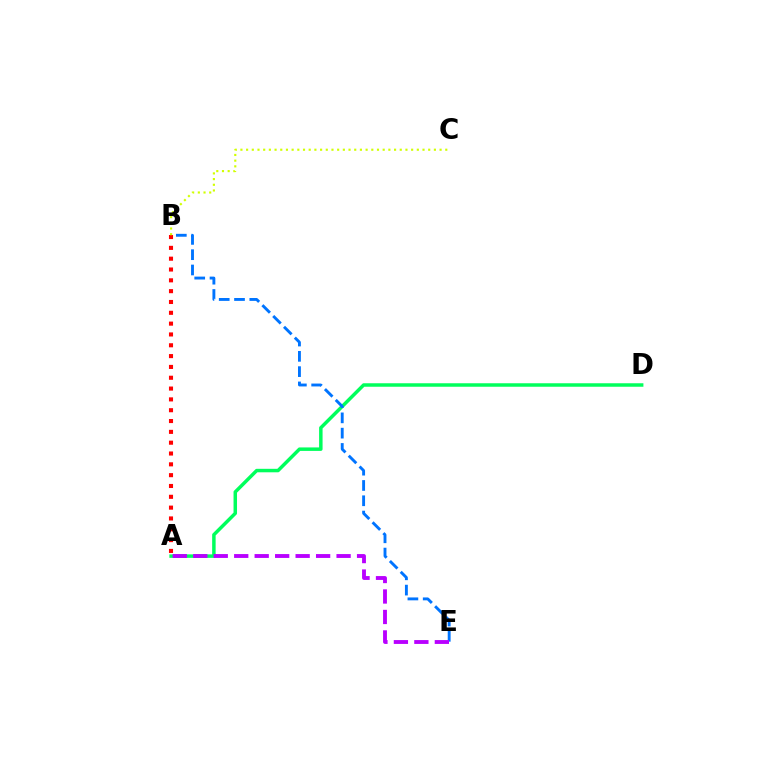{('A', 'D'): [{'color': '#00ff5c', 'line_style': 'solid', 'thickness': 2.51}], ('B', 'E'): [{'color': '#0074ff', 'line_style': 'dashed', 'thickness': 2.08}], ('A', 'B'): [{'color': '#ff0000', 'line_style': 'dotted', 'thickness': 2.94}], ('A', 'E'): [{'color': '#b900ff', 'line_style': 'dashed', 'thickness': 2.78}], ('B', 'C'): [{'color': '#d1ff00', 'line_style': 'dotted', 'thickness': 1.55}]}